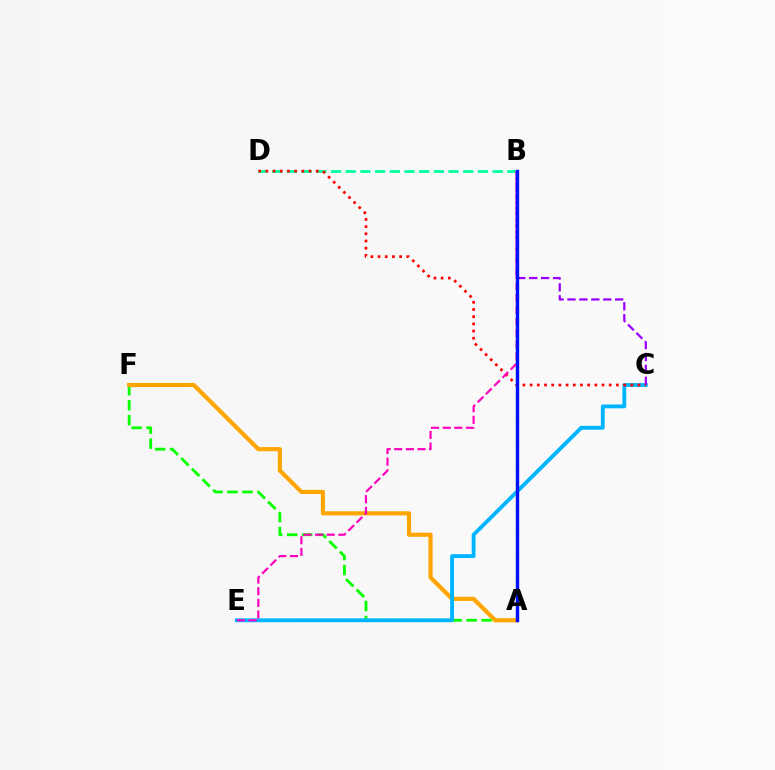{('A', 'F'): [{'color': '#08ff00', 'line_style': 'dashed', 'thickness': 2.04}, {'color': '#ffa500', 'line_style': 'solid', 'thickness': 2.98}], ('B', 'D'): [{'color': '#00ff9d', 'line_style': 'dashed', 'thickness': 2.0}], ('C', 'E'): [{'color': '#00b5ff', 'line_style': 'solid', 'thickness': 2.77}], ('A', 'B'): [{'color': '#b3ff00', 'line_style': 'dashed', 'thickness': 1.67}, {'color': '#0010ff', 'line_style': 'solid', 'thickness': 2.44}], ('B', 'C'): [{'color': '#9b00ff', 'line_style': 'dashed', 'thickness': 1.62}], ('C', 'D'): [{'color': '#ff0000', 'line_style': 'dotted', 'thickness': 1.95}], ('B', 'E'): [{'color': '#ff00bd', 'line_style': 'dashed', 'thickness': 1.58}]}